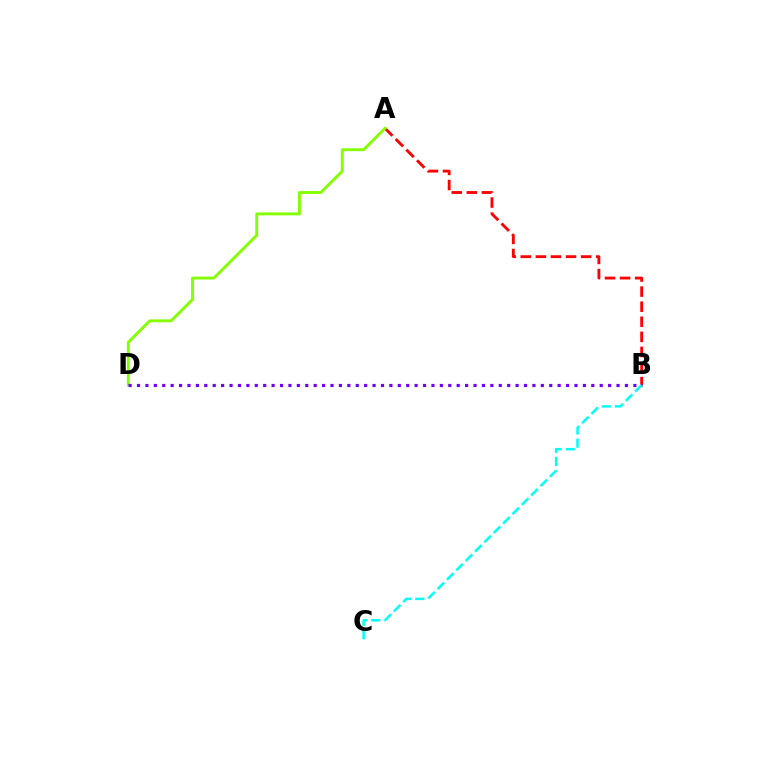{('A', 'B'): [{'color': '#ff0000', 'line_style': 'dashed', 'thickness': 2.05}], ('B', 'C'): [{'color': '#00fff6', 'line_style': 'dashed', 'thickness': 1.8}], ('A', 'D'): [{'color': '#84ff00', 'line_style': 'solid', 'thickness': 2.08}], ('B', 'D'): [{'color': '#7200ff', 'line_style': 'dotted', 'thickness': 2.29}]}